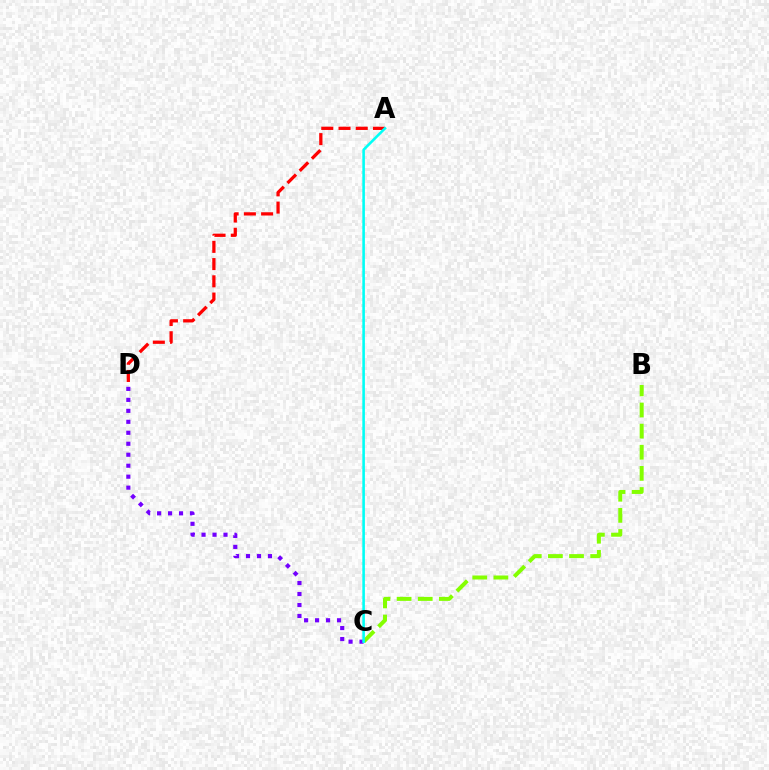{('C', 'D'): [{'color': '#7200ff', 'line_style': 'dotted', 'thickness': 2.98}], ('A', 'D'): [{'color': '#ff0000', 'line_style': 'dashed', 'thickness': 2.34}], ('B', 'C'): [{'color': '#84ff00', 'line_style': 'dashed', 'thickness': 2.87}], ('A', 'C'): [{'color': '#00fff6', 'line_style': 'solid', 'thickness': 1.86}]}